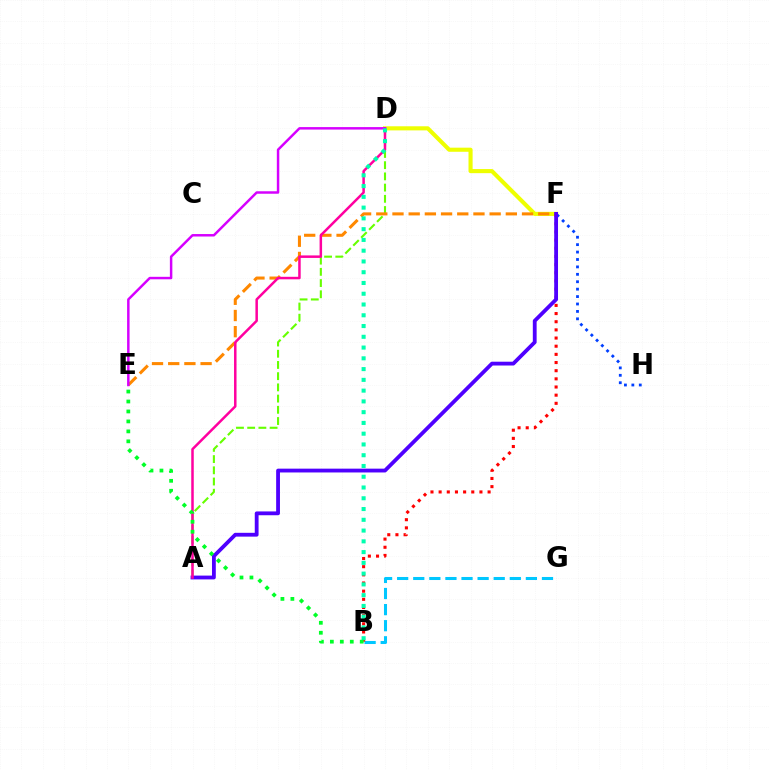{('D', 'F'): [{'color': '#eeff00', 'line_style': 'solid', 'thickness': 2.96}], ('A', 'D'): [{'color': '#66ff00', 'line_style': 'dashed', 'thickness': 1.52}, {'color': '#ff00a0', 'line_style': 'solid', 'thickness': 1.8}], ('E', 'F'): [{'color': '#ff8800', 'line_style': 'dashed', 'thickness': 2.2}], ('B', 'G'): [{'color': '#00c7ff', 'line_style': 'dashed', 'thickness': 2.19}], ('F', 'H'): [{'color': '#003fff', 'line_style': 'dotted', 'thickness': 2.02}], ('B', 'F'): [{'color': '#ff0000', 'line_style': 'dotted', 'thickness': 2.22}], ('A', 'F'): [{'color': '#4f00ff', 'line_style': 'solid', 'thickness': 2.74}], ('D', 'E'): [{'color': '#d600ff', 'line_style': 'solid', 'thickness': 1.78}], ('B', 'D'): [{'color': '#00ffaf', 'line_style': 'dotted', 'thickness': 2.92}], ('B', 'E'): [{'color': '#00ff27', 'line_style': 'dotted', 'thickness': 2.71}]}